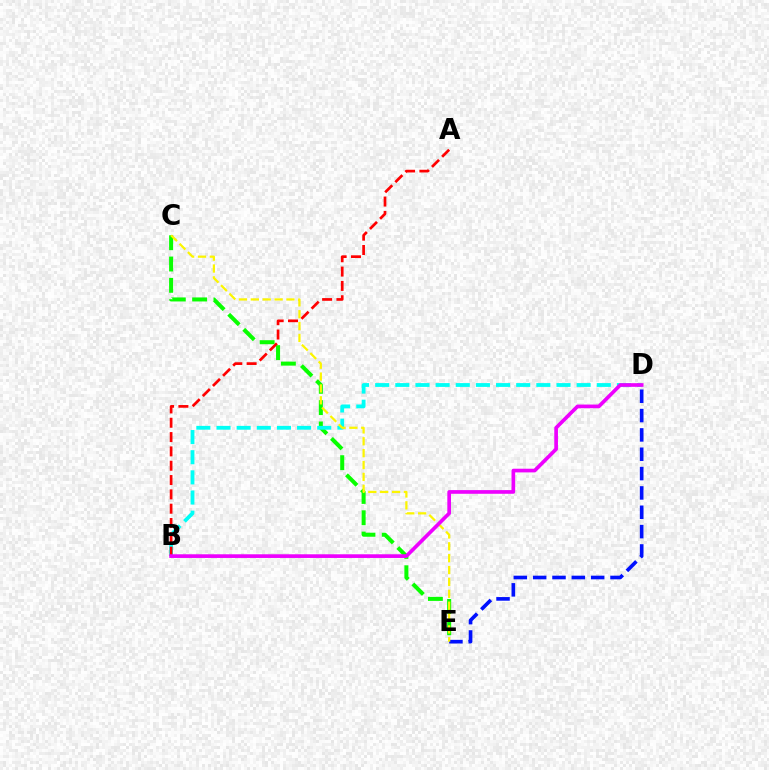{('C', 'E'): [{'color': '#08ff00', 'line_style': 'dashed', 'thickness': 2.89}, {'color': '#fcf500', 'line_style': 'dashed', 'thickness': 1.61}], ('B', 'D'): [{'color': '#00fff6', 'line_style': 'dashed', 'thickness': 2.74}, {'color': '#ee00ff', 'line_style': 'solid', 'thickness': 2.65}], ('D', 'E'): [{'color': '#0010ff', 'line_style': 'dashed', 'thickness': 2.63}], ('A', 'B'): [{'color': '#ff0000', 'line_style': 'dashed', 'thickness': 1.95}]}